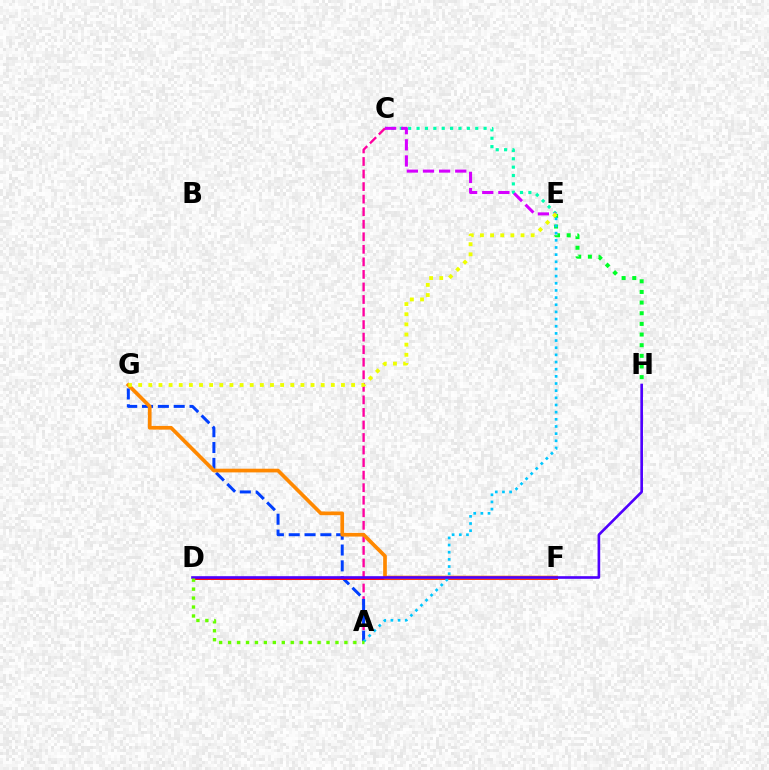{('C', 'E'): [{'color': '#00ffaf', 'line_style': 'dotted', 'thickness': 2.28}, {'color': '#d600ff', 'line_style': 'dashed', 'thickness': 2.19}], ('A', 'C'): [{'color': '#ff00a0', 'line_style': 'dashed', 'thickness': 1.7}], ('E', 'H'): [{'color': '#00ff27', 'line_style': 'dotted', 'thickness': 2.89}], ('A', 'G'): [{'color': '#003fff', 'line_style': 'dashed', 'thickness': 2.15}], ('D', 'F'): [{'color': '#ff0000', 'line_style': 'solid', 'thickness': 2.07}], ('F', 'G'): [{'color': '#ff8800', 'line_style': 'solid', 'thickness': 2.65}], ('A', 'E'): [{'color': '#00c7ff', 'line_style': 'dotted', 'thickness': 1.95}], ('D', 'H'): [{'color': '#4f00ff', 'line_style': 'solid', 'thickness': 1.9}], ('A', 'D'): [{'color': '#66ff00', 'line_style': 'dotted', 'thickness': 2.43}], ('E', 'G'): [{'color': '#eeff00', 'line_style': 'dotted', 'thickness': 2.76}]}